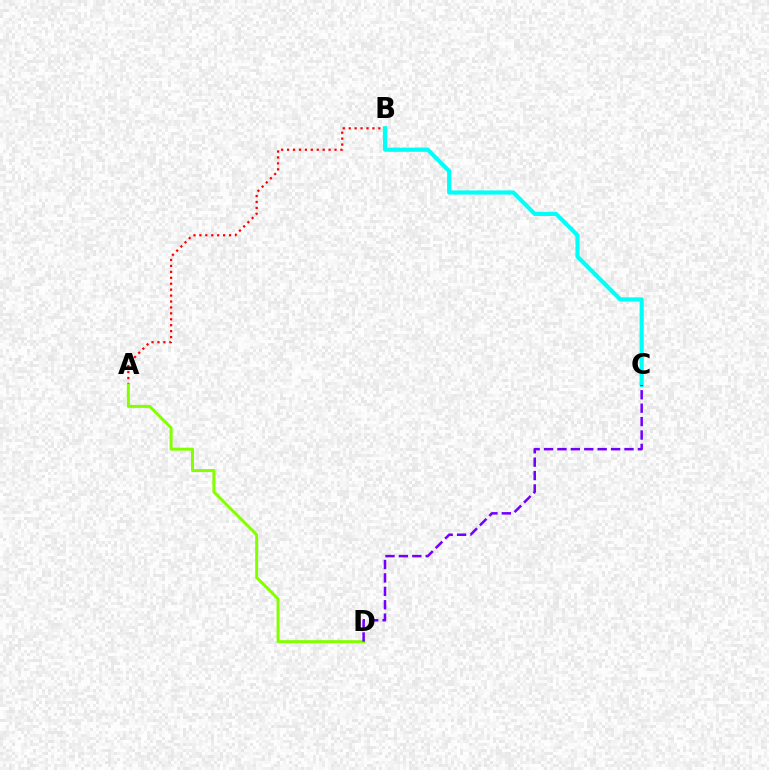{('A', 'B'): [{'color': '#ff0000', 'line_style': 'dotted', 'thickness': 1.61}], ('B', 'C'): [{'color': '#00fff6', 'line_style': 'solid', 'thickness': 3.0}], ('A', 'D'): [{'color': '#84ff00', 'line_style': 'solid', 'thickness': 2.15}], ('C', 'D'): [{'color': '#7200ff', 'line_style': 'dashed', 'thickness': 1.82}]}